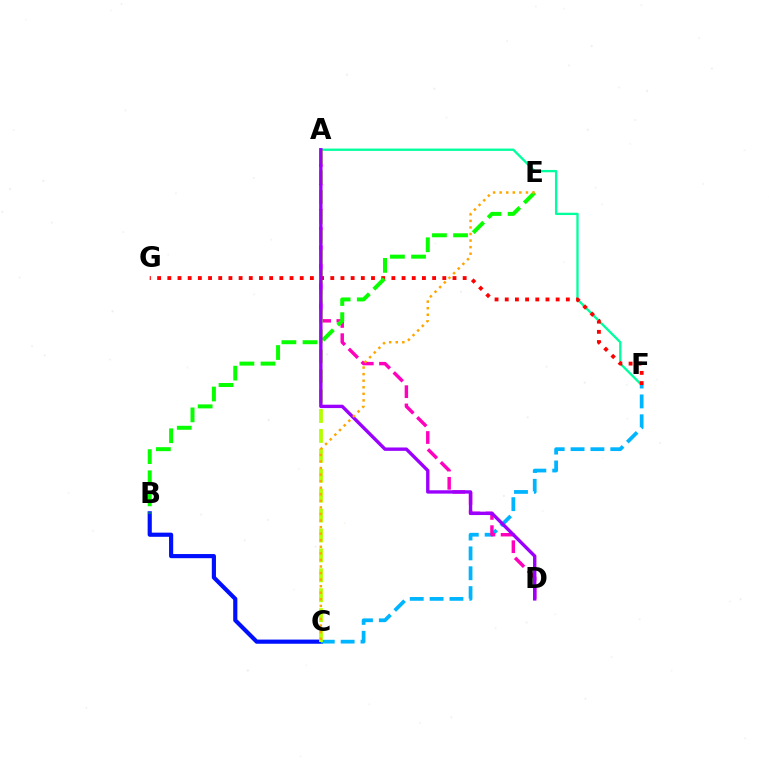{('A', 'F'): [{'color': '#00ff9d', 'line_style': 'solid', 'thickness': 1.67}], ('B', 'C'): [{'color': '#0010ff', 'line_style': 'solid', 'thickness': 2.99}], ('C', 'F'): [{'color': '#00b5ff', 'line_style': 'dashed', 'thickness': 2.7}], ('A', 'D'): [{'color': '#ff00bd', 'line_style': 'dashed', 'thickness': 2.48}, {'color': '#9b00ff', 'line_style': 'solid', 'thickness': 2.43}], ('A', 'C'): [{'color': '#b3ff00', 'line_style': 'dashed', 'thickness': 2.71}], ('F', 'G'): [{'color': '#ff0000', 'line_style': 'dotted', 'thickness': 2.77}], ('B', 'E'): [{'color': '#08ff00', 'line_style': 'dashed', 'thickness': 2.87}], ('C', 'E'): [{'color': '#ffa500', 'line_style': 'dotted', 'thickness': 1.78}]}